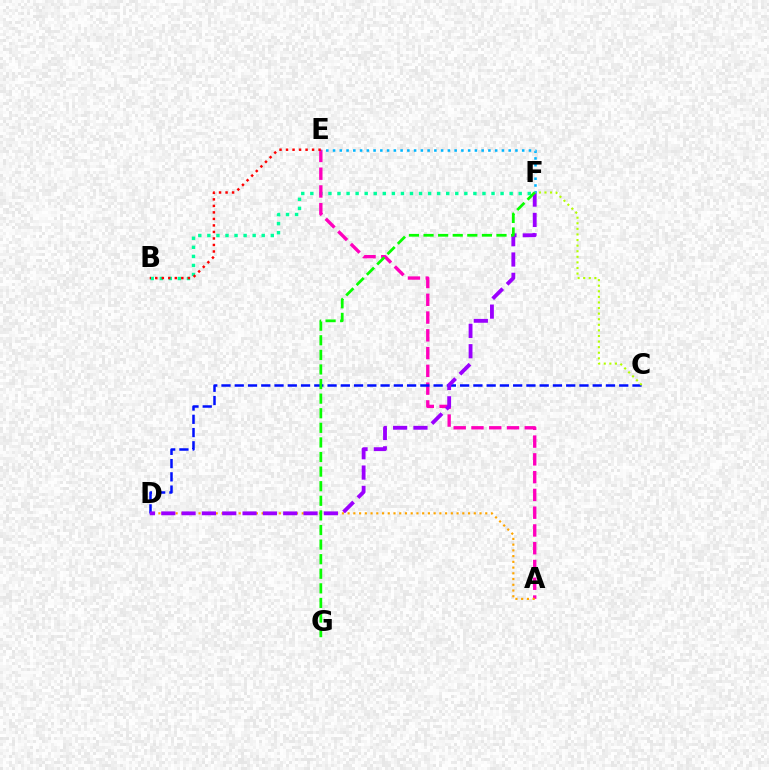{('B', 'F'): [{'color': '#00ff9d', 'line_style': 'dotted', 'thickness': 2.46}], ('A', 'E'): [{'color': '#ff00bd', 'line_style': 'dashed', 'thickness': 2.41}], ('B', 'E'): [{'color': '#ff0000', 'line_style': 'dotted', 'thickness': 1.77}], ('C', 'D'): [{'color': '#0010ff', 'line_style': 'dashed', 'thickness': 1.8}], ('A', 'D'): [{'color': '#ffa500', 'line_style': 'dotted', 'thickness': 1.56}], ('D', 'F'): [{'color': '#9b00ff', 'line_style': 'dashed', 'thickness': 2.76}], ('E', 'F'): [{'color': '#00b5ff', 'line_style': 'dotted', 'thickness': 1.84}], ('C', 'F'): [{'color': '#b3ff00', 'line_style': 'dotted', 'thickness': 1.52}], ('F', 'G'): [{'color': '#08ff00', 'line_style': 'dashed', 'thickness': 1.98}]}